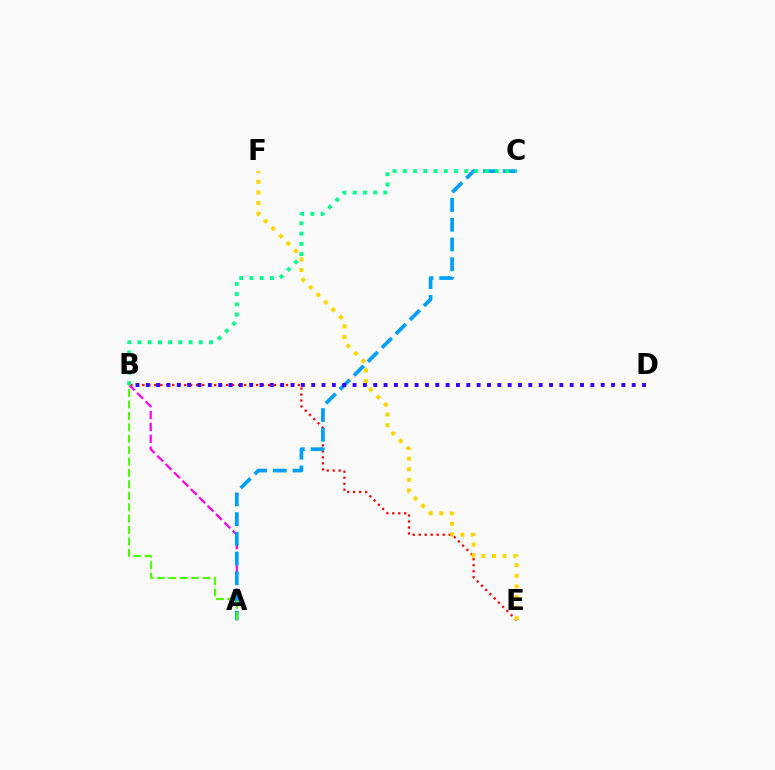{('B', 'E'): [{'color': '#ff0000', 'line_style': 'dotted', 'thickness': 1.63}], ('A', 'B'): [{'color': '#ff00ed', 'line_style': 'dashed', 'thickness': 1.61}, {'color': '#4fff00', 'line_style': 'dashed', 'thickness': 1.55}], ('A', 'C'): [{'color': '#009eff', 'line_style': 'dashed', 'thickness': 2.68}], ('B', 'C'): [{'color': '#00ff86', 'line_style': 'dotted', 'thickness': 2.78}], ('E', 'F'): [{'color': '#ffd500', 'line_style': 'dotted', 'thickness': 2.88}], ('B', 'D'): [{'color': '#3700ff', 'line_style': 'dotted', 'thickness': 2.81}]}